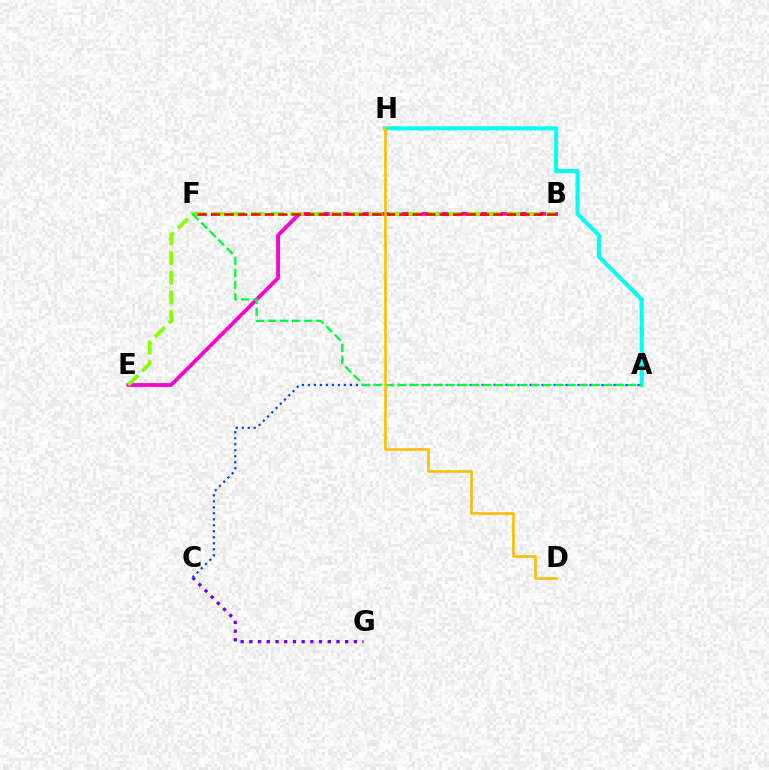{('B', 'E'): [{'color': '#ff00cf', 'line_style': 'solid', 'thickness': 2.73}, {'color': '#84ff00', 'line_style': 'dashed', 'thickness': 2.67}], ('B', 'F'): [{'color': '#ff0000', 'line_style': 'dashed', 'thickness': 1.83}], ('C', 'G'): [{'color': '#7200ff', 'line_style': 'dotted', 'thickness': 2.37}], ('A', 'H'): [{'color': '#00fff6', 'line_style': 'solid', 'thickness': 2.9}], ('A', 'C'): [{'color': '#004bff', 'line_style': 'dotted', 'thickness': 1.63}], ('A', 'F'): [{'color': '#00ff39', 'line_style': 'dashed', 'thickness': 1.64}], ('D', 'H'): [{'color': '#ffbd00', 'line_style': 'solid', 'thickness': 1.88}]}